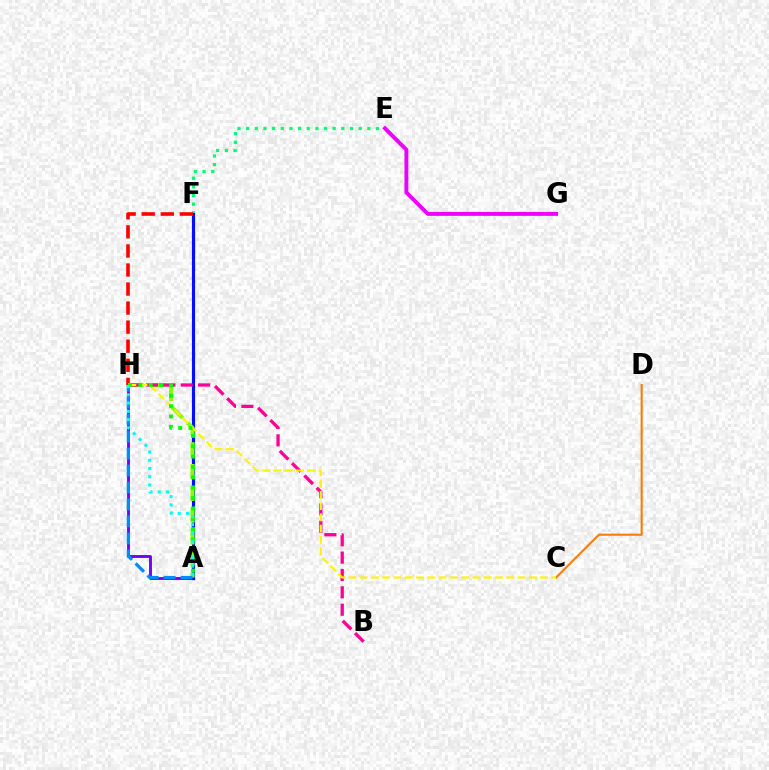{('A', 'H'): [{'color': '#7200ff', 'line_style': 'solid', 'thickness': 2.07}, {'color': '#84ff00', 'line_style': 'dashed', 'thickness': 2.96}, {'color': '#08ff00', 'line_style': 'dotted', 'thickness': 2.81}, {'color': '#008cff', 'line_style': 'dashed', 'thickness': 2.3}, {'color': '#00fff6', 'line_style': 'dotted', 'thickness': 2.24}], ('E', 'F'): [{'color': '#00ff74', 'line_style': 'dotted', 'thickness': 2.35}], ('A', 'F'): [{'color': '#0010ff', 'line_style': 'solid', 'thickness': 2.27}], ('F', 'H'): [{'color': '#ff0000', 'line_style': 'dashed', 'thickness': 2.59}], ('E', 'G'): [{'color': '#ee00ff', 'line_style': 'solid', 'thickness': 2.82}], ('B', 'H'): [{'color': '#ff0094', 'line_style': 'dashed', 'thickness': 2.36}], ('C', 'D'): [{'color': '#ff7c00', 'line_style': 'solid', 'thickness': 1.52}], ('C', 'H'): [{'color': '#fcf500', 'line_style': 'dashed', 'thickness': 1.53}]}